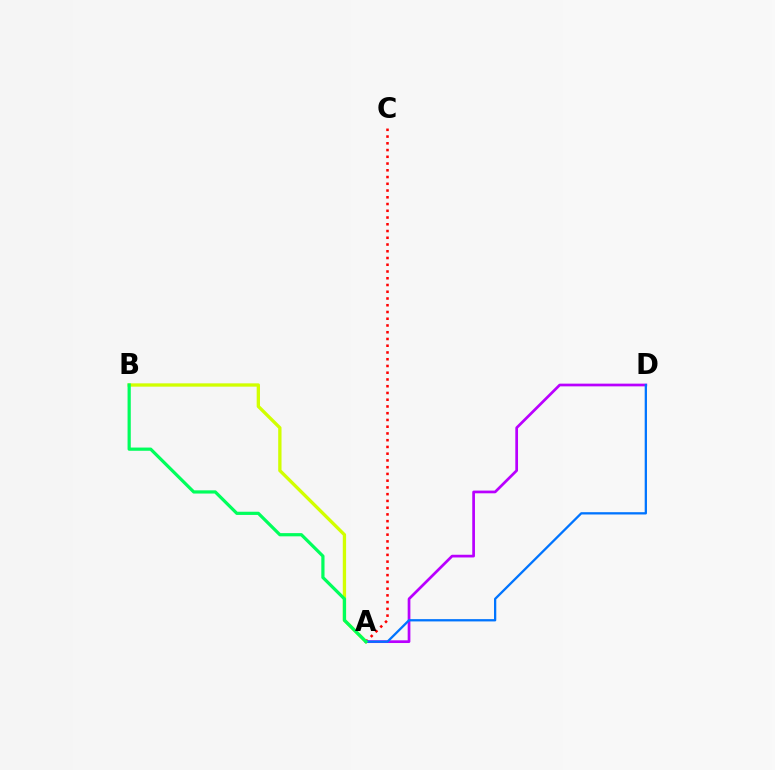{('A', 'B'): [{'color': '#d1ff00', 'line_style': 'solid', 'thickness': 2.38}, {'color': '#00ff5c', 'line_style': 'solid', 'thickness': 2.31}], ('A', 'C'): [{'color': '#ff0000', 'line_style': 'dotted', 'thickness': 1.83}], ('A', 'D'): [{'color': '#b900ff', 'line_style': 'solid', 'thickness': 1.95}, {'color': '#0074ff', 'line_style': 'solid', 'thickness': 1.65}]}